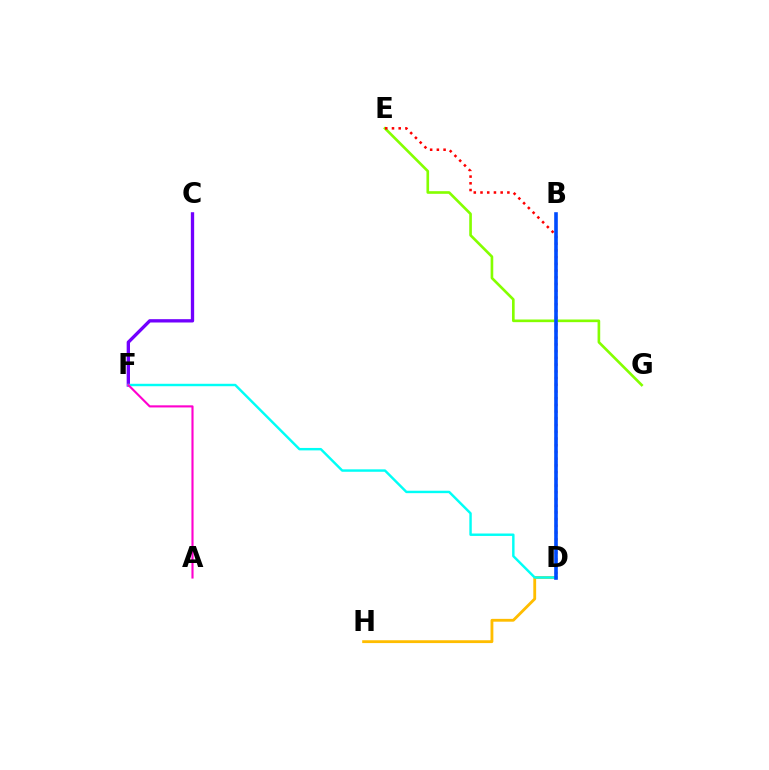{('C', 'F'): [{'color': '#7200ff', 'line_style': 'solid', 'thickness': 2.39}], ('D', 'H'): [{'color': '#ffbd00', 'line_style': 'solid', 'thickness': 2.04}], ('B', 'D'): [{'color': '#00ff39', 'line_style': 'dashed', 'thickness': 1.52}, {'color': '#004bff', 'line_style': 'solid', 'thickness': 2.59}], ('D', 'F'): [{'color': '#00fff6', 'line_style': 'solid', 'thickness': 1.76}], ('E', 'G'): [{'color': '#84ff00', 'line_style': 'solid', 'thickness': 1.9}], ('D', 'E'): [{'color': '#ff0000', 'line_style': 'dotted', 'thickness': 1.83}], ('A', 'F'): [{'color': '#ff00cf', 'line_style': 'solid', 'thickness': 1.53}]}